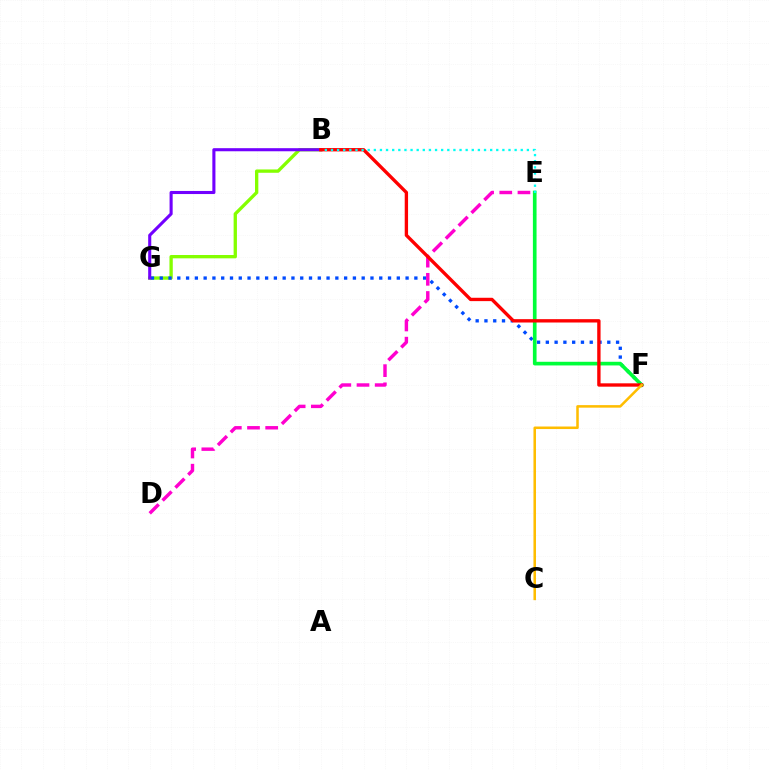{('B', 'G'): [{'color': '#84ff00', 'line_style': 'solid', 'thickness': 2.39}, {'color': '#7200ff', 'line_style': 'solid', 'thickness': 2.22}], ('F', 'G'): [{'color': '#004bff', 'line_style': 'dotted', 'thickness': 2.39}], ('E', 'F'): [{'color': '#00ff39', 'line_style': 'solid', 'thickness': 2.64}], ('D', 'E'): [{'color': '#ff00cf', 'line_style': 'dashed', 'thickness': 2.47}], ('B', 'F'): [{'color': '#ff0000', 'line_style': 'solid', 'thickness': 2.41}], ('C', 'F'): [{'color': '#ffbd00', 'line_style': 'solid', 'thickness': 1.82}], ('B', 'E'): [{'color': '#00fff6', 'line_style': 'dotted', 'thickness': 1.66}]}